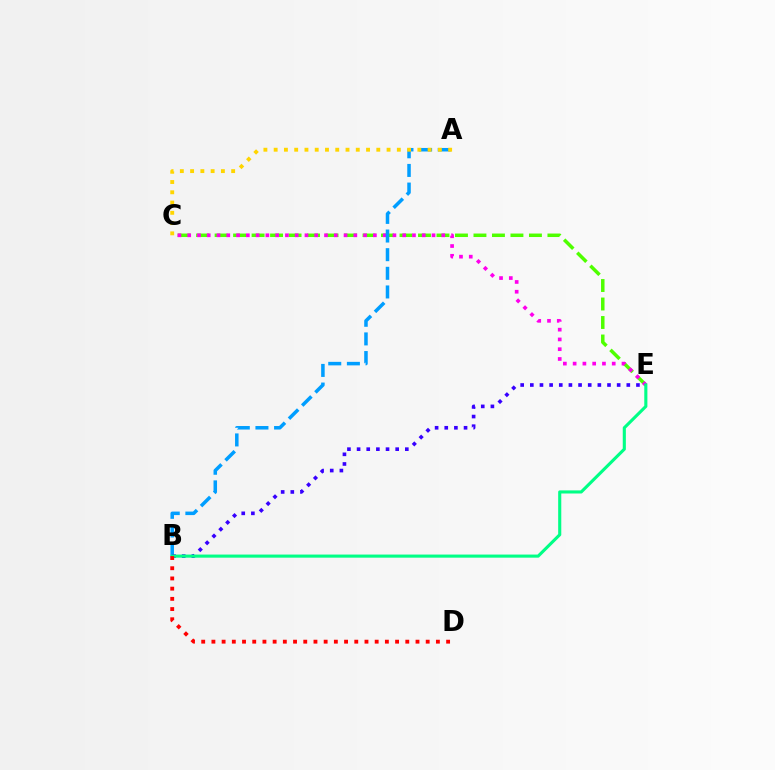{('C', 'E'): [{'color': '#4fff00', 'line_style': 'dashed', 'thickness': 2.51}, {'color': '#ff00ed', 'line_style': 'dotted', 'thickness': 2.66}], ('A', 'B'): [{'color': '#009eff', 'line_style': 'dashed', 'thickness': 2.53}], ('B', 'E'): [{'color': '#3700ff', 'line_style': 'dotted', 'thickness': 2.62}, {'color': '#00ff86', 'line_style': 'solid', 'thickness': 2.23}], ('A', 'C'): [{'color': '#ffd500', 'line_style': 'dotted', 'thickness': 2.79}], ('B', 'D'): [{'color': '#ff0000', 'line_style': 'dotted', 'thickness': 2.77}]}